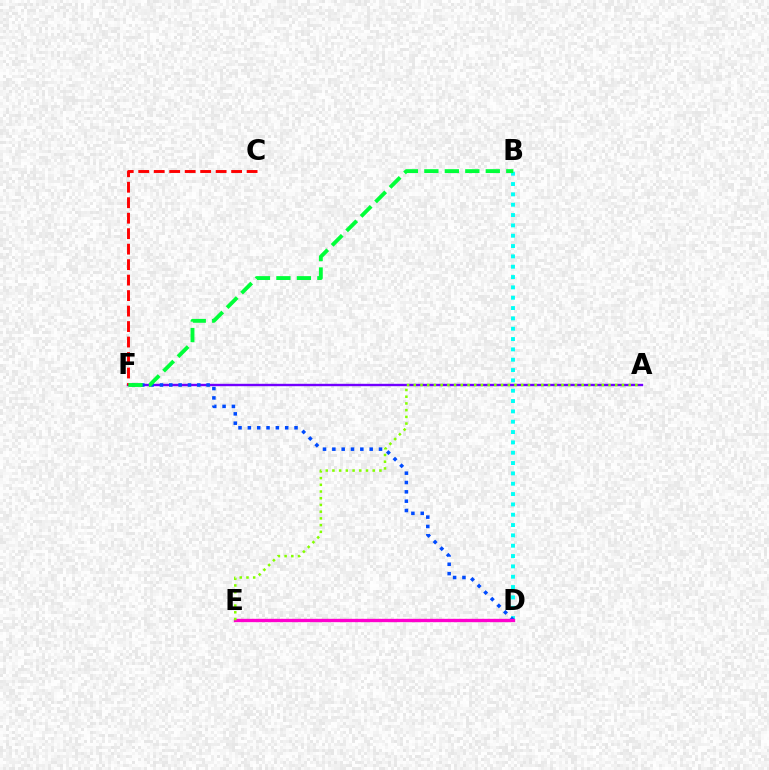{('D', 'E'): [{'color': '#ffbd00', 'line_style': 'dotted', 'thickness': 1.56}, {'color': '#ff00cf', 'line_style': 'solid', 'thickness': 2.4}], ('A', 'F'): [{'color': '#7200ff', 'line_style': 'solid', 'thickness': 1.73}], ('B', 'D'): [{'color': '#00fff6', 'line_style': 'dotted', 'thickness': 2.81}], ('D', 'F'): [{'color': '#004bff', 'line_style': 'dotted', 'thickness': 2.54}], ('C', 'F'): [{'color': '#ff0000', 'line_style': 'dashed', 'thickness': 2.1}], ('B', 'F'): [{'color': '#00ff39', 'line_style': 'dashed', 'thickness': 2.78}], ('A', 'E'): [{'color': '#84ff00', 'line_style': 'dotted', 'thickness': 1.82}]}